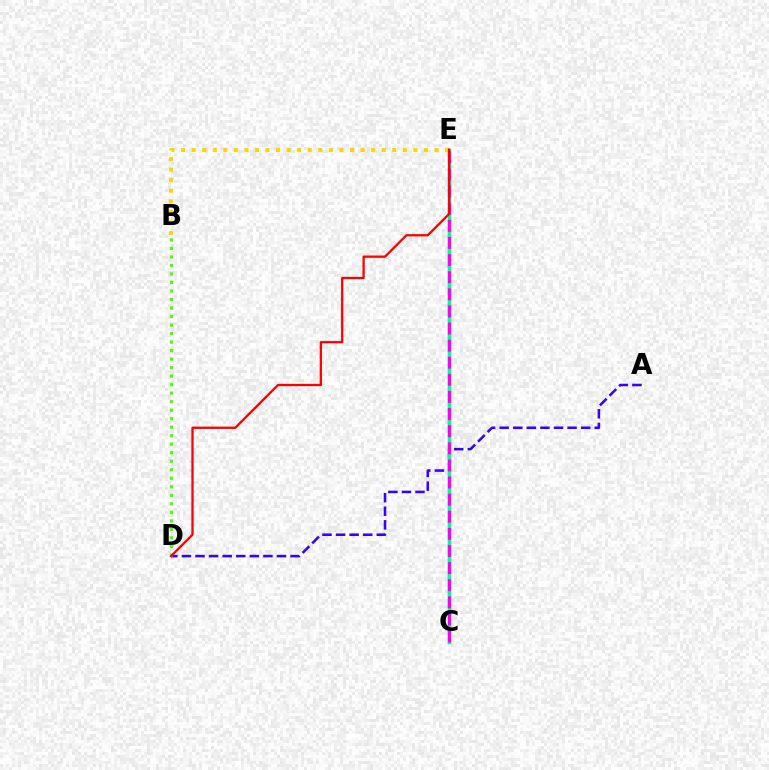{('C', 'E'): [{'color': '#009eff', 'line_style': 'solid', 'thickness': 2.46}, {'color': '#00ff86', 'line_style': 'solid', 'thickness': 2.19}, {'color': '#ff00ed', 'line_style': 'dashed', 'thickness': 2.32}], ('B', 'E'): [{'color': '#ffd500', 'line_style': 'dotted', 'thickness': 2.87}], ('A', 'D'): [{'color': '#3700ff', 'line_style': 'dashed', 'thickness': 1.85}], ('B', 'D'): [{'color': '#4fff00', 'line_style': 'dotted', 'thickness': 2.31}], ('D', 'E'): [{'color': '#ff0000', 'line_style': 'solid', 'thickness': 1.64}]}